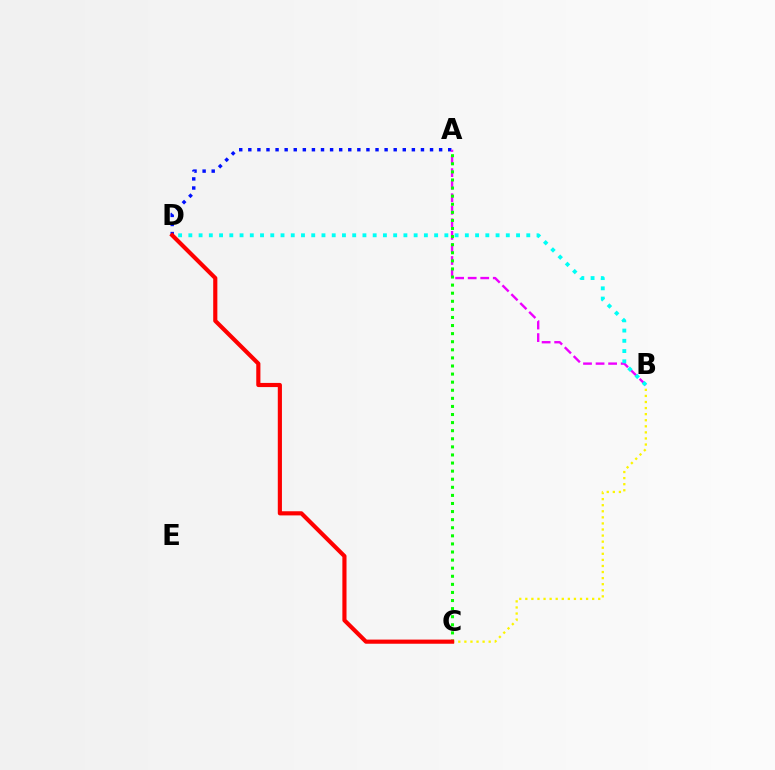{('A', 'D'): [{'color': '#0010ff', 'line_style': 'dotted', 'thickness': 2.47}], ('A', 'B'): [{'color': '#ee00ff', 'line_style': 'dashed', 'thickness': 1.71}], ('A', 'C'): [{'color': '#08ff00', 'line_style': 'dotted', 'thickness': 2.2}], ('B', 'C'): [{'color': '#fcf500', 'line_style': 'dotted', 'thickness': 1.65}], ('C', 'D'): [{'color': '#ff0000', 'line_style': 'solid', 'thickness': 2.98}], ('B', 'D'): [{'color': '#00fff6', 'line_style': 'dotted', 'thickness': 2.78}]}